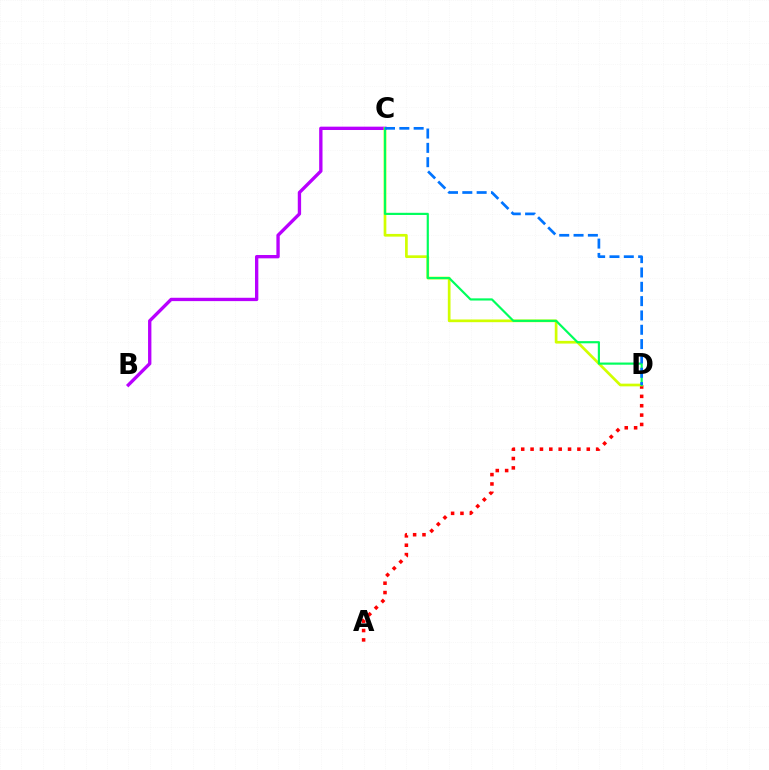{('A', 'D'): [{'color': '#ff0000', 'line_style': 'dotted', 'thickness': 2.54}], ('B', 'C'): [{'color': '#b900ff', 'line_style': 'solid', 'thickness': 2.41}], ('C', 'D'): [{'color': '#d1ff00', 'line_style': 'solid', 'thickness': 1.95}, {'color': '#00ff5c', 'line_style': 'solid', 'thickness': 1.57}, {'color': '#0074ff', 'line_style': 'dashed', 'thickness': 1.95}]}